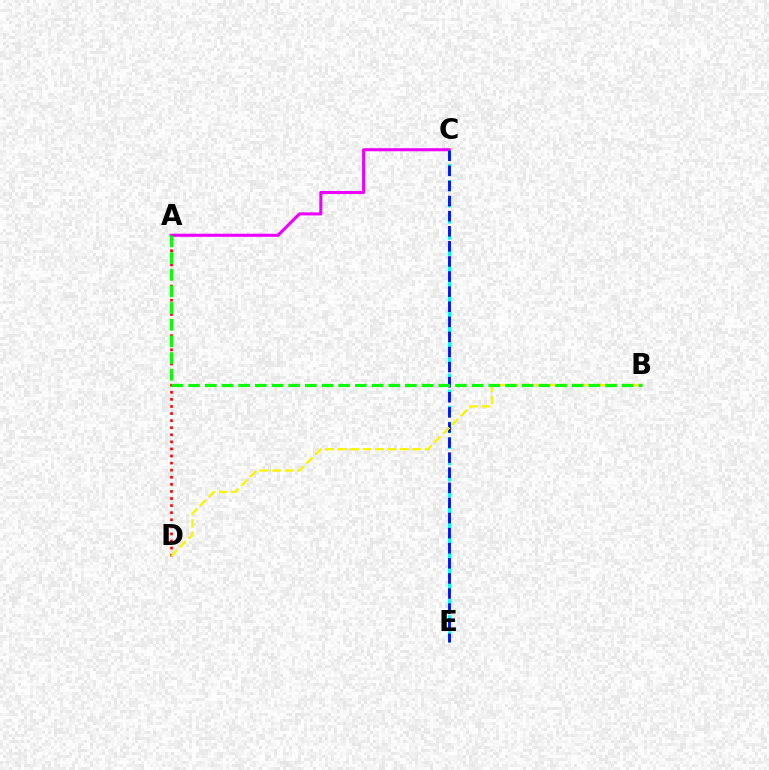{('A', 'D'): [{'color': '#ff0000', 'line_style': 'dotted', 'thickness': 1.92}], ('A', 'C'): [{'color': '#ee00ff', 'line_style': 'solid', 'thickness': 2.21}], ('C', 'E'): [{'color': '#00fff6', 'line_style': 'dashed', 'thickness': 2.19}, {'color': '#0010ff', 'line_style': 'dashed', 'thickness': 2.05}], ('B', 'D'): [{'color': '#fcf500', 'line_style': 'dashed', 'thickness': 1.69}], ('A', 'B'): [{'color': '#08ff00', 'line_style': 'dashed', 'thickness': 2.27}]}